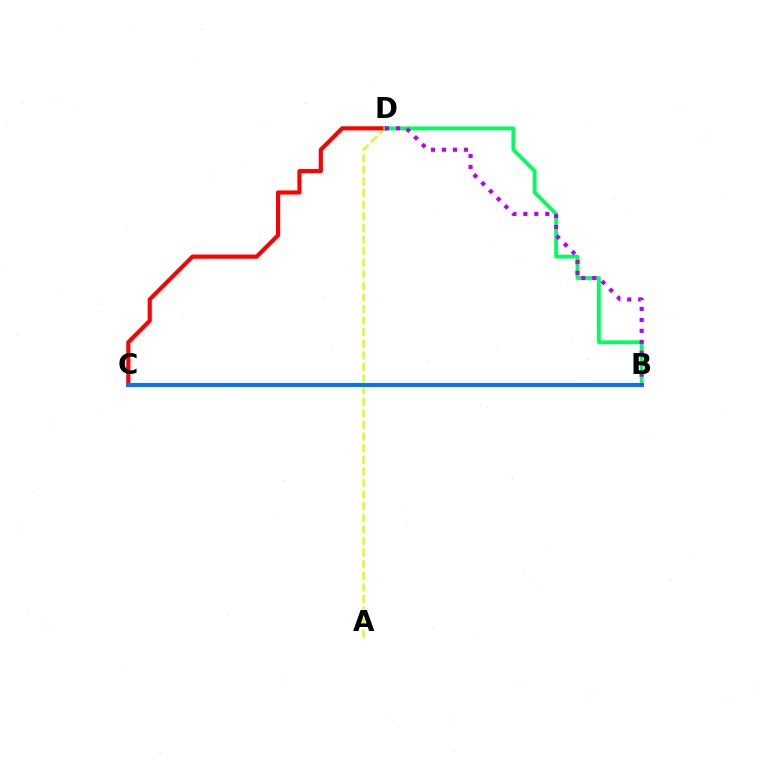{('A', 'D'): [{'color': '#d1ff00', 'line_style': 'dashed', 'thickness': 1.58}], ('C', 'D'): [{'color': '#ff0000', 'line_style': 'solid', 'thickness': 2.98}], ('B', 'D'): [{'color': '#00ff5c', 'line_style': 'solid', 'thickness': 2.74}, {'color': '#b900ff', 'line_style': 'dotted', 'thickness': 2.98}], ('B', 'C'): [{'color': '#0074ff', 'line_style': 'solid', 'thickness': 2.86}]}